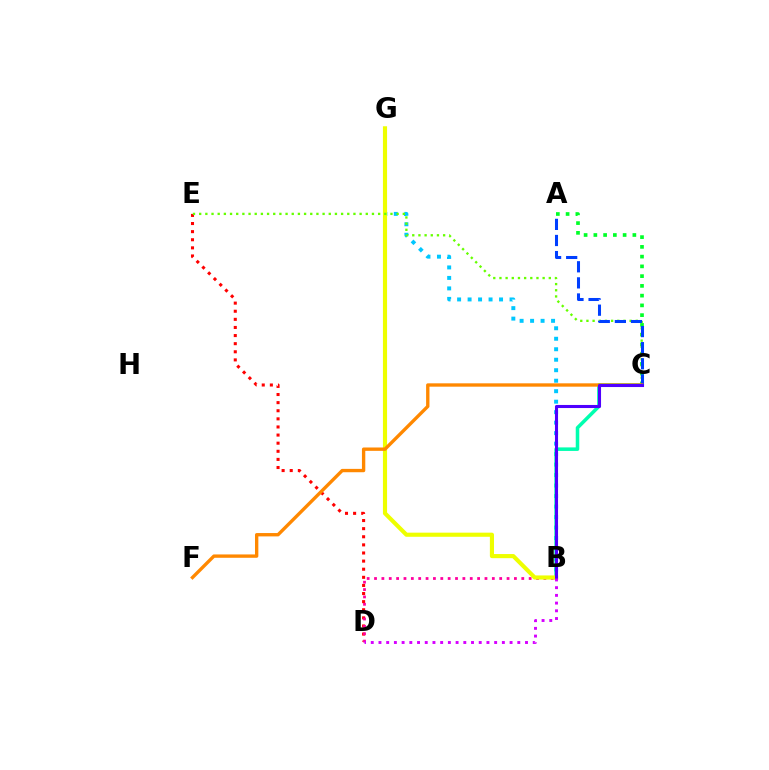{('B', 'G'): [{'color': '#00c7ff', 'line_style': 'dotted', 'thickness': 2.85}, {'color': '#eeff00', 'line_style': 'solid', 'thickness': 2.97}], ('B', 'C'): [{'color': '#00ffaf', 'line_style': 'solid', 'thickness': 2.54}, {'color': '#4f00ff', 'line_style': 'solid', 'thickness': 2.21}], ('A', 'C'): [{'color': '#00ff27', 'line_style': 'dotted', 'thickness': 2.65}, {'color': '#003fff', 'line_style': 'dashed', 'thickness': 2.19}], ('D', 'E'): [{'color': '#ff0000', 'line_style': 'dotted', 'thickness': 2.2}], ('B', 'D'): [{'color': '#ff00a0', 'line_style': 'dotted', 'thickness': 2.0}, {'color': '#d600ff', 'line_style': 'dotted', 'thickness': 2.1}], ('C', 'E'): [{'color': '#66ff00', 'line_style': 'dotted', 'thickness': 1.68}], ('C', 'F'): [{'color': '#ff8800', 'line_style': 'solid', 'thickness': 2.41}]}